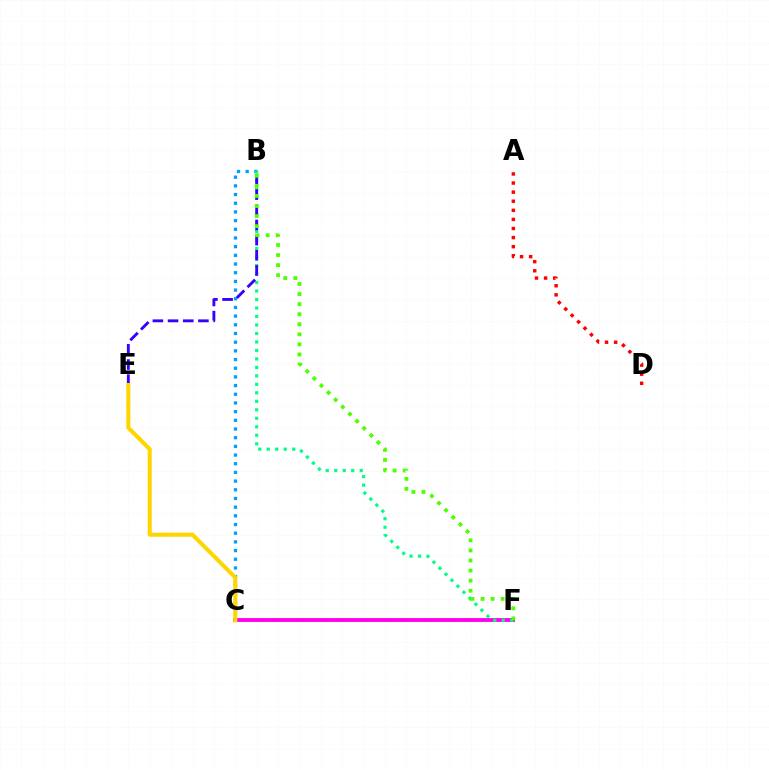{('A', 'D'): [{'color': '#ff0000', 'line_style': 'dotted', 'thickness': 2.47}], ('C', 'F'): [{'color': '#ff00ed', 'line_style': 'solid', 'thickness': 2.78}], ('B', 'C'): [{'color': '#009eff', 'line_style': 'dotted', 'thickness': 2.36}], ('B', 'F'): [{'color': '#00ff86', 'line_style': 'dotted', 'thickness': 2.31}, {'color': '#4fff00', 'line_style': 'dotted', 'thickness': 2.73}], ('B', 'E'): [{'color': '#3700ff', 'line_style': 'dashed', 'thickness': 2.06}], ('C', 'E'): [{'color': '#ffd500', 'line_style': 'solid', 'thickness': 2.93}]}